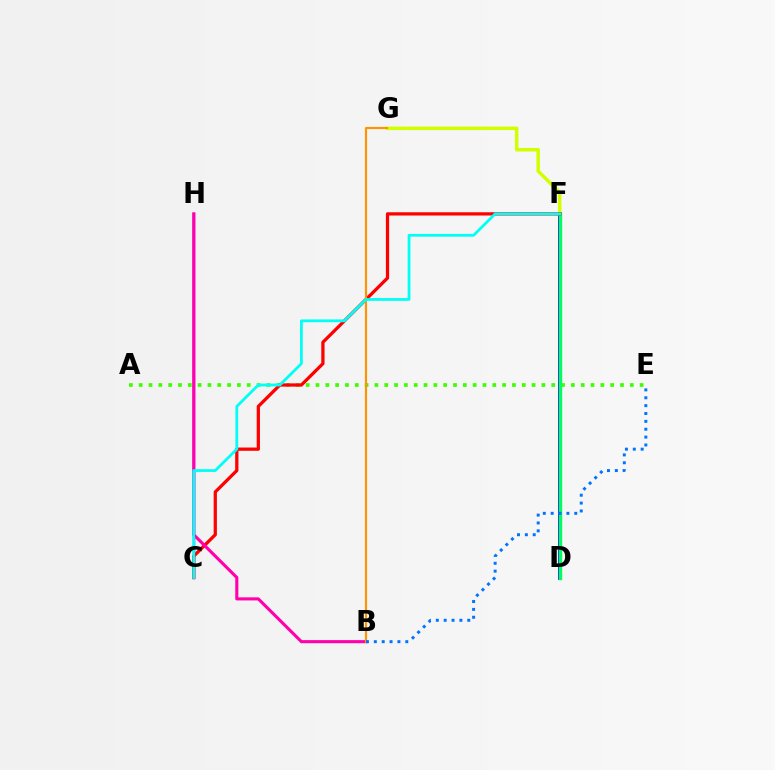{('A', 'E'): [{'color': '#3dff00', 'line_style': 'dotted', 'thickness': 2.67}], ('D', 'F'): [{'color': '#2500ff', 'line_style': 'solid', 'thickness': 2.73}, {'color': '#00ff5c', 'line_style': 'solid', 'thickness': 2.45}], ('C', 'H'): [{'color': '#b900ff', 'line_style': 'solid', 'thickness': 1.75}], ('F', 'G'): [{'color': '#d1ff00', 'line_style': 'solid', 'thickness': 2.51}], ('C', 'F'): [{'color': '#ff0000', 'line_style': 'solid', 'thickness': 2.34}, {'color': '#00fff6', 'line_style': 'solid', 'thickness': 2.01}], ('B', 'H'): [{'color': '#ff00ac', 'line_style': 'solid', 'thickness': 2.23}], ('B', 'G'): [{'color': '#ff9400', 'line_style': 'solid', 'thickness': 1.55}], ('B', 'E'): [{'color': '#0074ff', 'line_style': 'dotted', 'thickness': 2.14}]}